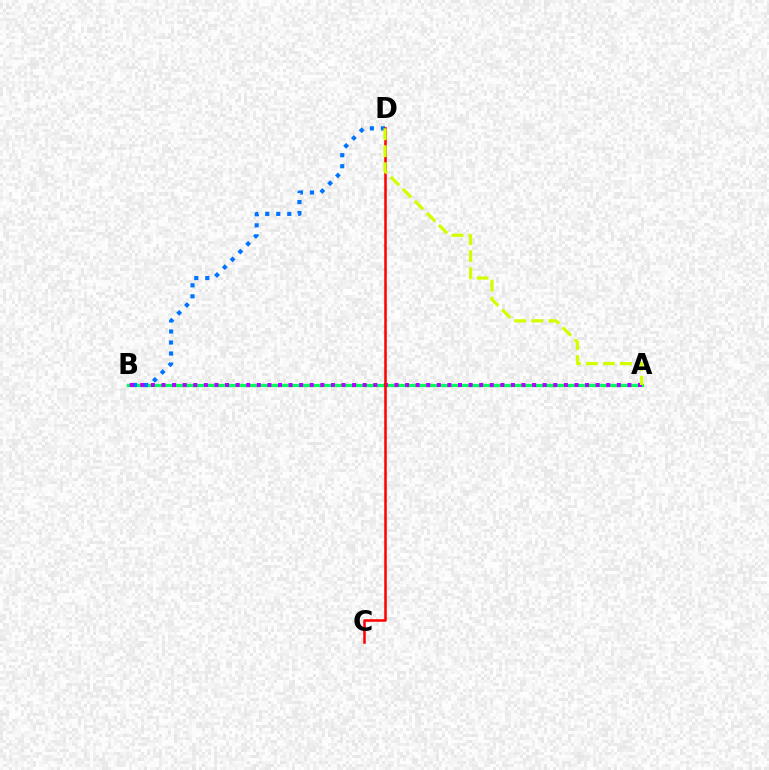{('A', 'B'): [{'color': '#00ff5c', 'line_style': 'solid', 'thickness': 2.34}, {'color': '#b900ff', 'line_style': 'dotted', 'thickness': 2.88}], ('B', 'D'): [{'color': '#0074ff', 'line_style': 'dotted', 'thickness': 2.99}], ('C', 'D'): [{'color': '#ff0000', 'line_style': 'solid', 'thickness': 1.81}], ('A', 'D'): [{'color': '#d1ff00', 'line_style': 'dashed', 'thickness': 2.31}]}